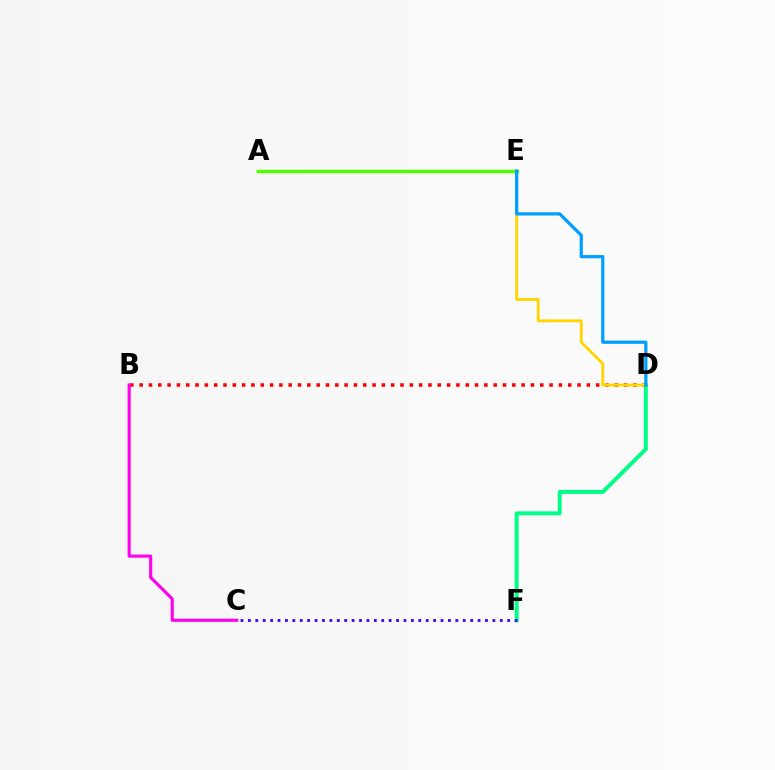{('B', 'D'): [{'color': '#ff0000', 'line_style': 'dotted', 'thickness': 2.53}], ('D', 'F'): [{'color': '#00ff86', 'line_style': 'solid', 'thickness': 2.87}], ('B', 'C'): [{'color': '#ff00ed', 'line_style': 'solid', 'thickness': 2.25}], ('D', 'E'): [{'color': '#ffd500', 'line_style': 'solid', 'thickness': 2.04}, {'color': '#009eff', 'line_style': 'solid', 'thickness': 2.32}], ('A', 'E'): [{'color': '#4fff00', 'line_style': 'solid', 'thickness': 2.49}], ('C', 'F'): [{'color': '#3700ff', 'line_style': 'dotted', 'thickness': 2.01}]}